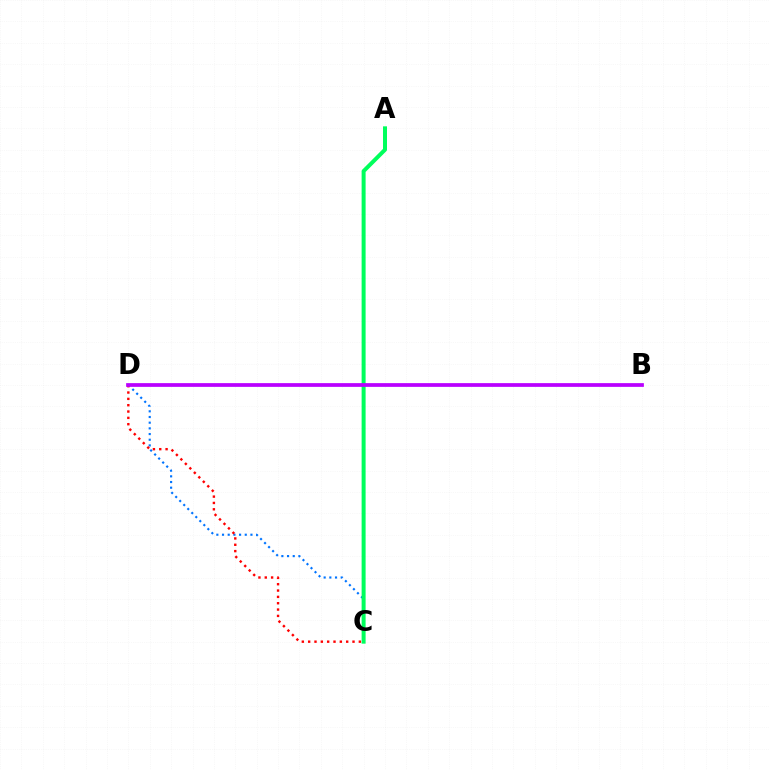{('C', 'D'): [{'color': '#0074ff', 'line_style': 'dotted', 'thickness': 1.54}, {'color': '#ff0000', 'line_style': 'dotted', 'thickness': 1.72}], ('A', 'C'): [{'color': '#d1ff00', 'line_style': 'dotted', 'thickness': 1.75}, {'color': '#00ff5c', 'line_style': 'solid', 'thickness': 2.87}], ('B', 'D'): [{'color': '#b900ff', 'line_style': 'solid', 'thickness': 2.69}]}